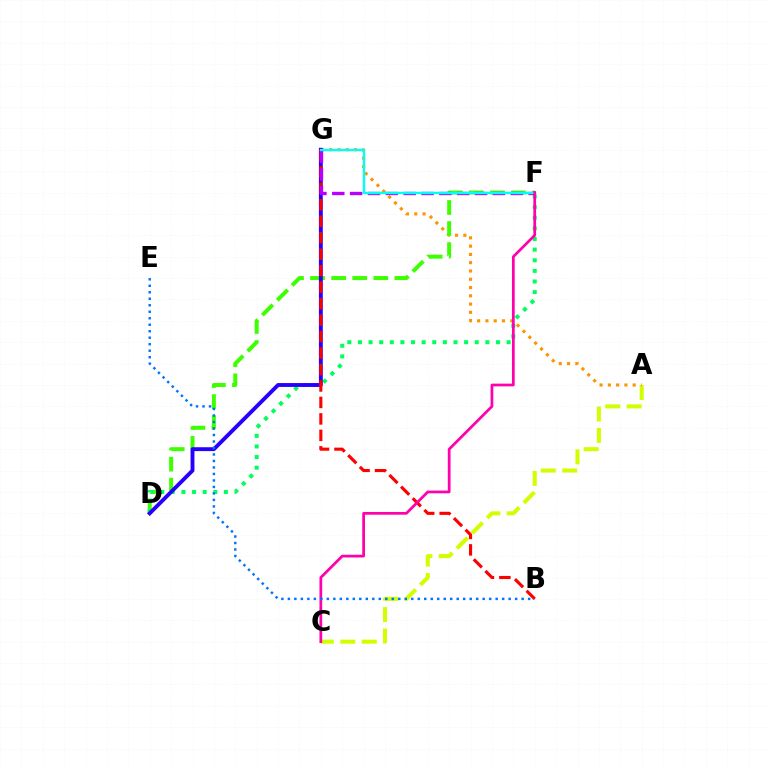{('A', 'C'): [{'color': '#d1ff00', 'line_style': 'dashed', 'thickness': 2.91}], ('A', 'G'): [{'color': '#ff9400', 'line_style': 'dotted', 'thickness': 2.25}], ('D', 'F'): [{'color': '#3dff00', 'line_style': 'dashed', 'thickness': 2.86}, {'color': '#00ff5c', 'line_style': 'dotted', 'thickness': 2.89}], ('D', 'G'): [{'color': '#2500ff', 'line_style': 'solid', 'thickness': 2.79}], ('B', 'G'): [{'color': '#ff0000', 'line_style': 'dashed', 'thickness': 2.24}], ('F', 'G'): [{'color': '#b900ff', 'line_style': 'dashed', 'thickness': 2.42}, {'color': '#00fff6', 'line_style': 'solid', 'thickness': 1.72}], ('C', 'F'): [{'color': '#ff00ac', 'line_style': 'solid', 'thickness': 1.97}], ('B', 'E'): [{'color': '#0074ff', 'line_style': 'dotted', 'thickness': 1.76}]}